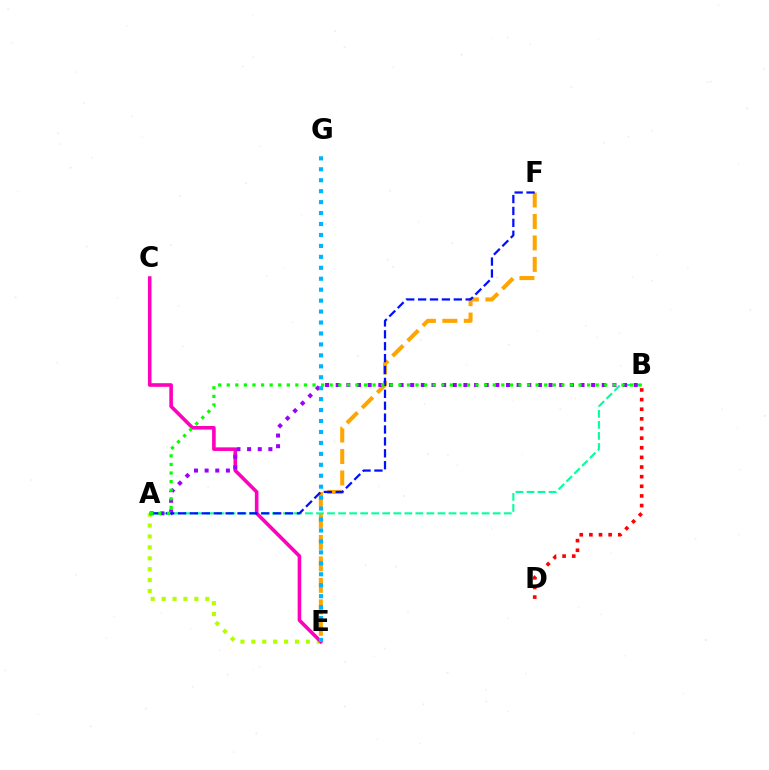{('E', 'F'): [{'color': '#ffa500', 'line_style': 'dashed', 'thickness': 2.92}], ('A', 'B'): [{'color': '#00ff9d', 'line_style': 'dashed', 'thickness': 1.5}, {'color': '#9b00ff', 'line_style': 'dotted', 'thickness': 2.89}, {'color': '#08ff00', 'line_style': 'dotted', 'thickness': 2.33}], ('A', 'E'): [{'color': '#b3ff00', 'line_style': 'dotted', 'thickness': 2.96}], ('C', 'E'): [{'color': '#ff00bd', 'line_style': 'solid', 'thickness': 2.59}], ('E', 'G'): [{'color': '#00b5ff', 'line_style': 'dotted', 'thickness': 2.97}], ('A', 'F'): [{'color': '#0010ff', 'line_style': 'dashed', 'thickness': 1.62}], ('B', 'D'): [{'color': '#ff0000', 'line_style': 'dotted', 'thickness': 2.62}]}